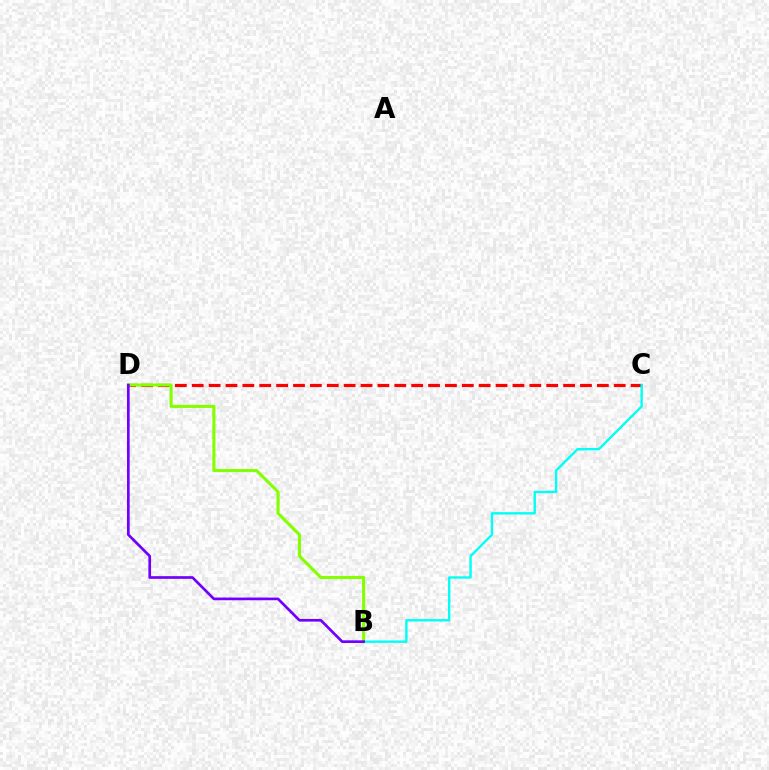{('C', 'D'): [{'color': '#ff0000', 'line_style': 'dashed', 'thickness': 2.29}], ('B', 'D'): [{'color': '#84ff00', 'line_style': 'solid', 'thickness': 2.21}, {'color': '#7200ff', 'line_style': 'solid', 'thickness': 1.94}], ('B', 'C'): [{'color': '#00fff6', 'line_style': 'solid', 'thickness': 1.71}]}